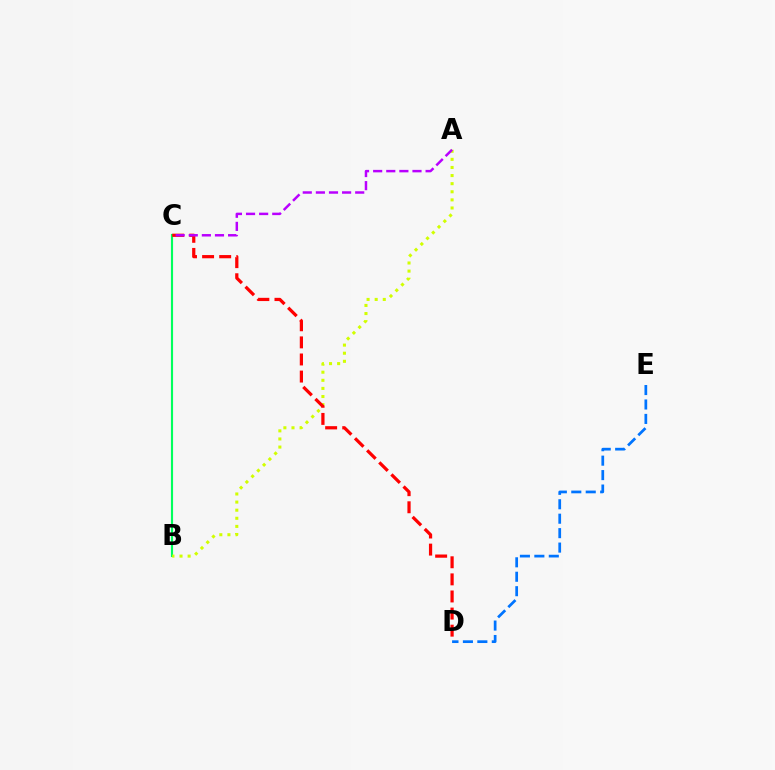{('D', 'E'): [{'color': '#0074ff', 'line_style': 'dashed', 'thickness': 1.96}], ('B', 'C'): [{'color': '#00ff5c', 'line_style': 'solid', 'thickness': 1.54}], ('A', 'B'): [{'color': '#d1ff00', 'line_style': 'dotted', 'thickness': 2.2}], ('C', 'D'): [{'color': '#ff0000', 'line_style': 'dashed', 'thickness': 2.32}], ('A', 'C'): [{'color': '#b900ff', 'line_style': 'dashed', 'thickness': 1.78}]}